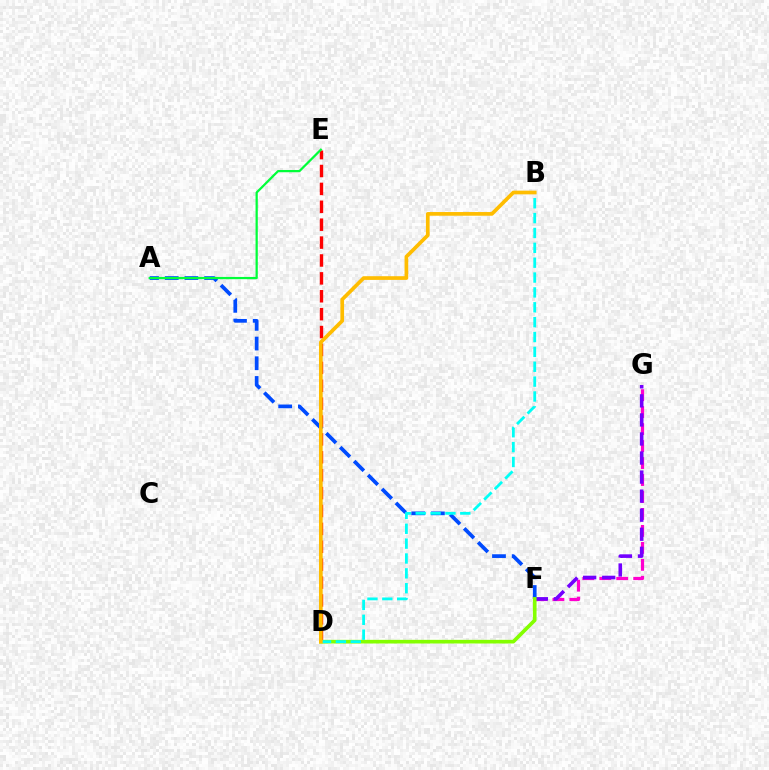{('F', 'G'): [{'color': '#ff00cf', 'line_style': 'dashed', 'thickness': 2.3}, {'color': '#7200ff', 'line_style': 'dashed', 'thickness': 2.59}], ('D', 'E'): [{'color': '#ff0000', 'line_style': 'dashed', 'thickness': 2.43}], ('A', 'F'): [{'color': '#004bff', 'line_style': 'dashed', 'thickness': 2.68}], ('D', 'F'): [{'color': '#84ff00', 'line_style': 'solid', 'thickness': 2.63}], ('B', 'D'): [{'color': '#00fff6', 'line_style': 'dashed', 'thickness': 2.02}, {'color': '#ffbd00', 'line_style': 'solid', 'thickness': 2.66}], ('A', 'E'): [{'color': '#00ff39', 'line_style': 'solid', 'thickness': 1.61}]}